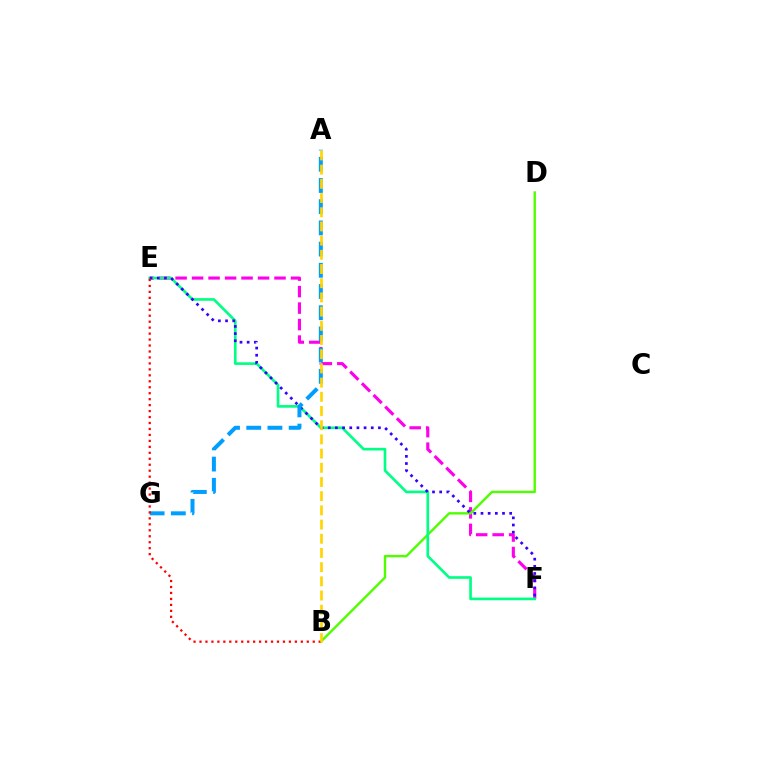{('E', 'F'): [{'color': '#ff00ed', 'line_style': 'dashed', 'thickness': 2.24}, {'color': '#00ff86', 'line_style': 'solid', 'thickness': 1.92}, {'color': '#3700ff', 'line_style': 'dotted', 'thickness': 1.95}], ('B', 'D'): [{'color': '#4fff00', 'line_style': 'solid', 'thickness': 1.73}], ('A', 'G'): [{'color': '#009eff', 'line_style': 'dashed', 'thickness': 2.88}], ('B', 'E'): [{'color': '#ff0000', 'line_style': 'dotted', 'thickness': 1.62}], ('A', 'B'): [{'color': '#ffd500', 'line_style': 'dashed', 'thickness': 1.93}]}